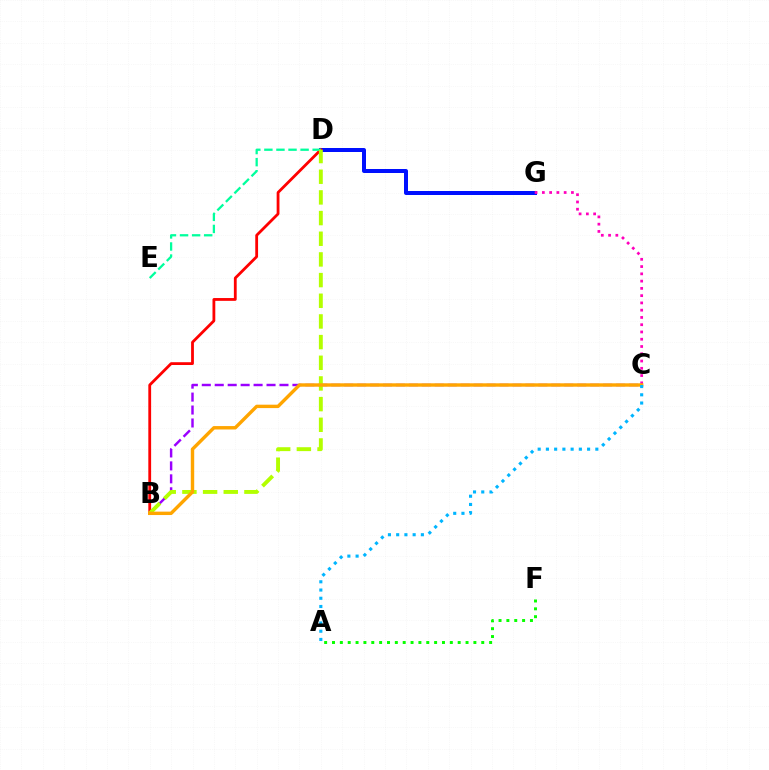{('D', 'G'): [{'color': '#0010ff', 'line_style': 'solid', 'thickness': 2.88}], ('B', 'C'): [{'color': '#9b00ff', 'line_style': 'dashed', 'thickness': 1.76}, {'color': '#ffa500', 'line_style': 'solid', 'thickness': 2.45}], ('A', 'F'): [{'color': '#08ff00', 'line_style': 'dotted', 'thickness': 2.13}], ('C', 'G'): [{'color': '#ff00bd', 'line_style': 'dotted', 'thickness': 1.97}], ('B', 'D'): [{'color': '#ff0000', 'line_style': 'solid', 'thickness': 2.02}, {'color': '#b3ff00', 'line_style': 'dashed', 'thickness': 2.81}], ('D', 'E'): [{'color': '#00ff9d', 'line_style': 'dashed', 'thickness': 1.64}], ('A', 'C'): [{'color': '#00b5ff', 'line_style': 'dotted', 'thickness': 2.24}]}